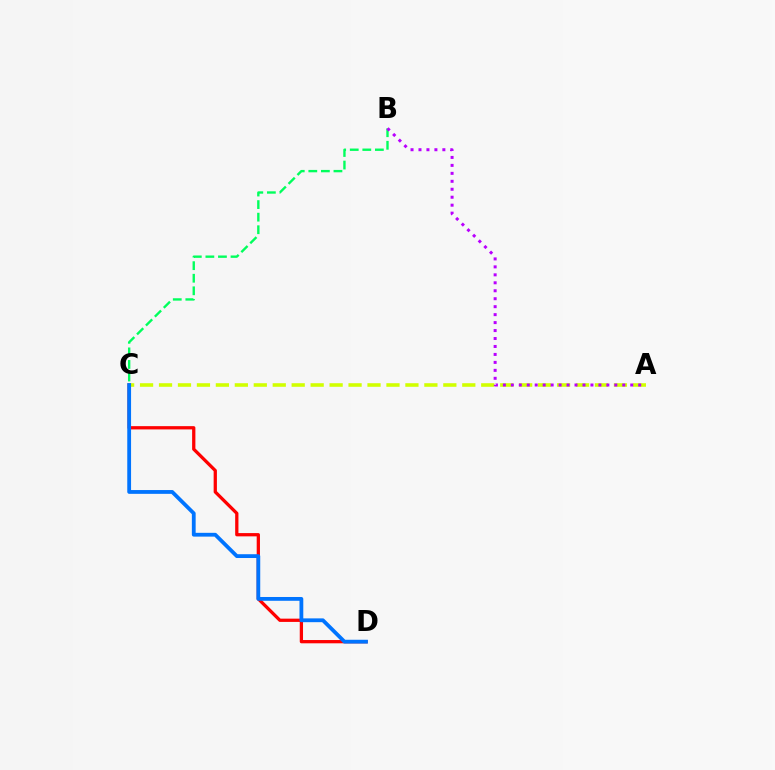{('B', 'C'): [{'color': '#00ff5c', 'line_style': 'dashed', 'thickness': 1.71}], ('C', 'D'): [{'color': '#ff0000', 'line_style': 'solid', 'thickness': 2.35}, {'color': '#0074ff', 'line_style': 'solid', 'thickness': 2.73}], ('A', 'C'): [{'color': '#d1ff00', 'line_style': 'dashed', 'thickness': 2.57}], ('A', 'B'): [{'color': '#b900ff', 'line_style': 'dotted', 'thickness': 2.16}]}